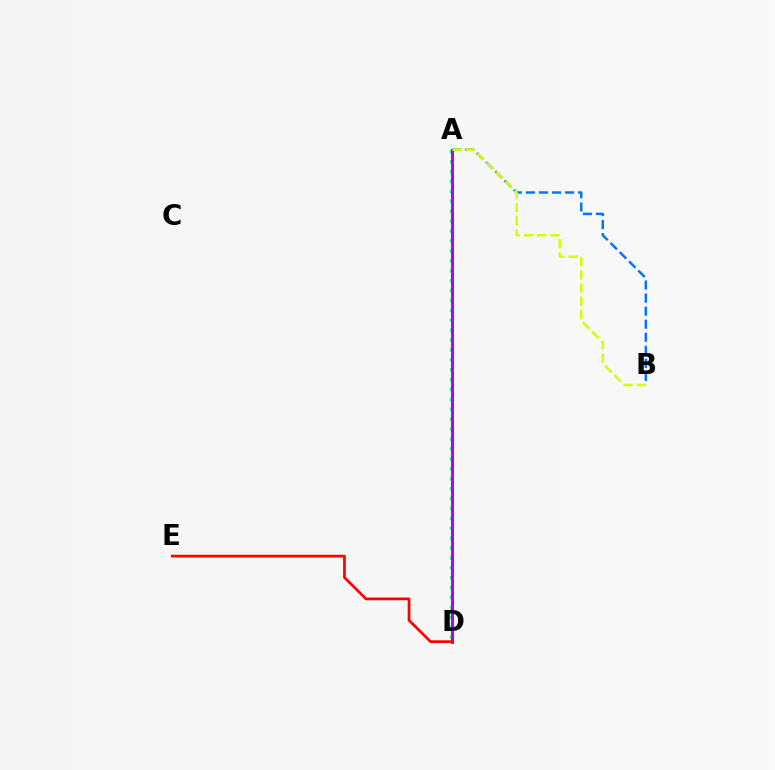{('A', 'B'): [{'color': '#0074ff', 'line_style': 'dashed', 'thickness': 1.77}, {'color': '#d1ff00', 'line_style': 'dashed', 'thickness': 1.79}], ('A', 'D'): [{'color': '#00ff5c', 'line_style': 'dotted', 'thickness': 2.69}, {'color': '#b900ff', 'line_style': 'solid', 'thickness': 2.18}], ('D', 'E'): [{'color': '#ff0000', 'line_style': 'solid', 'thickness': 1.95}]}